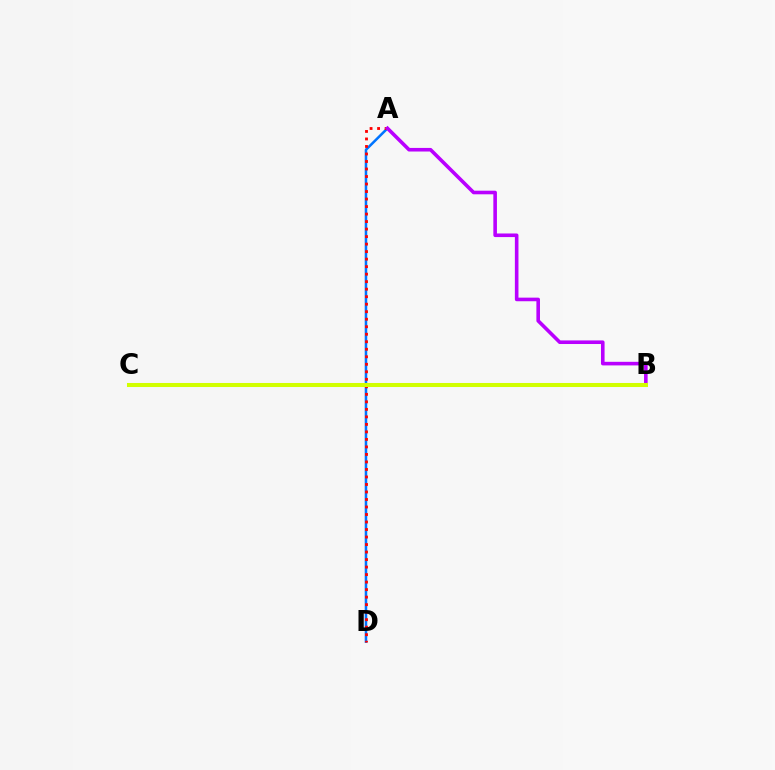{('A', 'D'): [{'color': '#0074ff', 'line_style': 'solid', 'thickness': 1.82}, {'color': '#ff0000', 'line_style': 'dotted', 'thickness': 2.04}], ('A', 'B'): [{'color': '#b900ff', 'line_style': 'solid', 'thickness': 2.59}], ('B', 'C'): [{'color': '#00ff5c', 'line_style': 'solid', 'thickness': 2.69}, {'color': '#d1ff00', 'line_style': 'solid', 'thickness': 2.91}]}